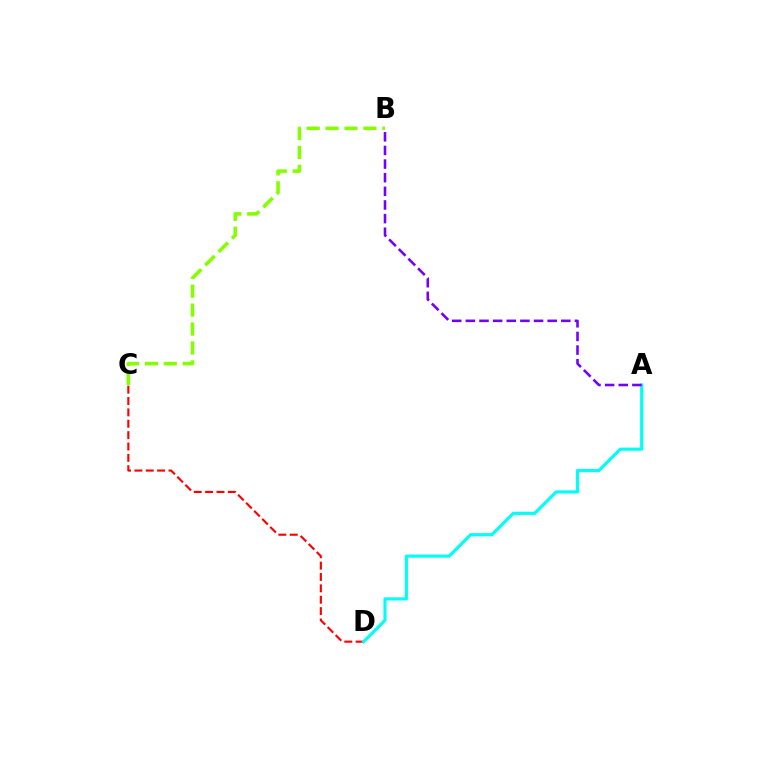{('C', 'D'): [{'color': '#ff0000', 'line_style': 'dashed', 'thickness': 1.54}], ('A', 'D'): [{'color': '#00fff6', 'line_style': 'solid', 'thickness': 2.26}], ('A', 'B'): [{'color': '#7200ff', 'line_style': 'dashed', 'thickness': 1.85}], ('B', 'C'): [{'color': '#84ff00', 'line_style': 'dashed', 'thickness': 2.57}]}